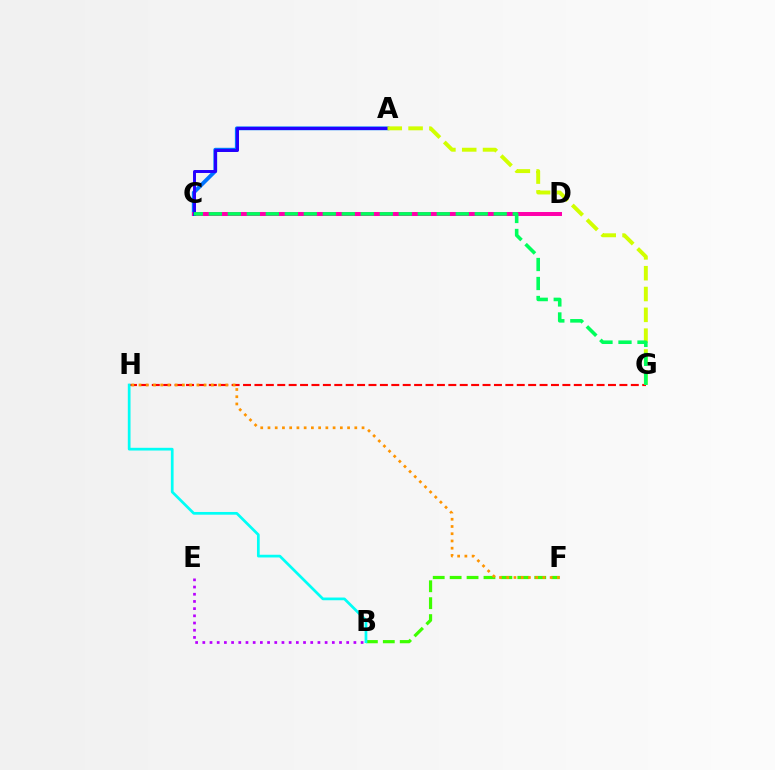{('A', 'C'): [{'color': '#0074ff', 'line_style': 'solid', 'thickness': 2.77}, {'color': '#2500ff', 'line_style': 'solid', 'thickness': 2.13}], ('C', 'D'): [{'color': '#ff00ac', 'line_style': 'solid', 'thickness': 2.86}], ('B', 'E'): [{'color': '#b900ff', 'line_style': 'dotted', 'thickness': 1.95}], ('G', 'H'): [{'color': '#ff0000', 'line_style': 'dashed', 'thickness': 1.55}], ('B', 'F'): [{'color': '#3dff00', 'line_style': 'dashed', 'thickness': 2.3}], ('F', 'H'): [{'color': '#ff9400', 'line_style': 'dotted', 'thickness': 1.97}], ('A', 'G'): [{'color': '#d1ff00', 'line_style': 'dashed', 'thickness': 2.83}], ('C', 'G'): [{'color': '#00ff5c', 'line_style': 'dashed', 'thickness': 2.58}], ('B', 'H'): [{'color': '#00fff6', 'line_style': 'solid', 'thickness': 1.96}]}